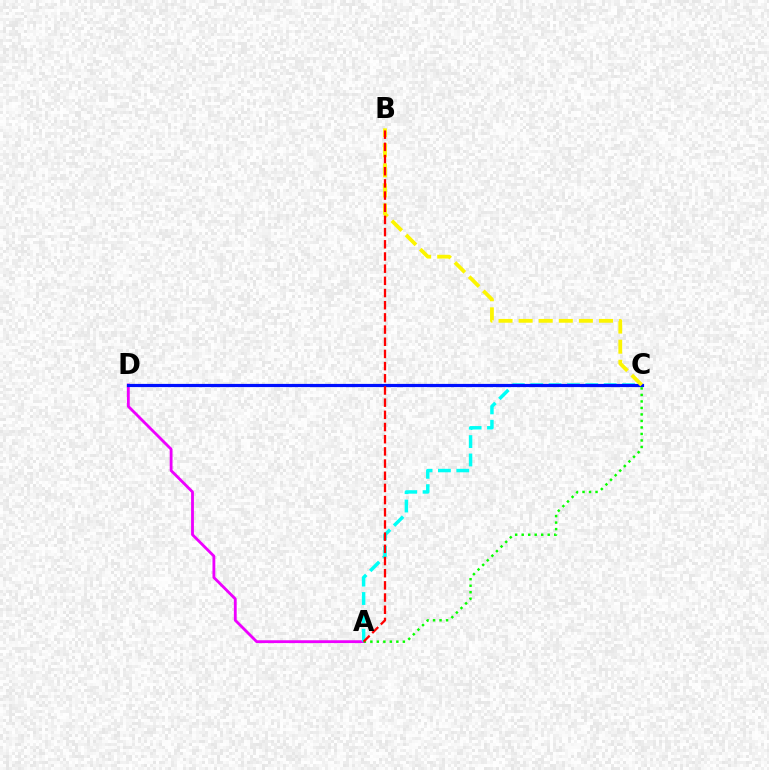{('A', 'D'): [{'color': '#ee00ff', 'line_style': 'solid', 'thickness': 2.04}], ('A', 'C'): [{'color': '#00fff6', 'line_style': 'dashed', 'thickness': 2.5}, {'color': '#08ff00', 'line_style': 'dotted', 'thickness': 1.77}], ('C', 'D'): [{'color': '#0010ff', 'line_style': 'solid', 'thickness': 2.29}], ('B', 'C'): [{'color': '#fcf500', 'line_style': 'dashed', 'thickness': 2.73}], ('A', 'B'): [{'color': '#ff0000', 'line_style': 'dashed', 'thickness': 1.65}]}